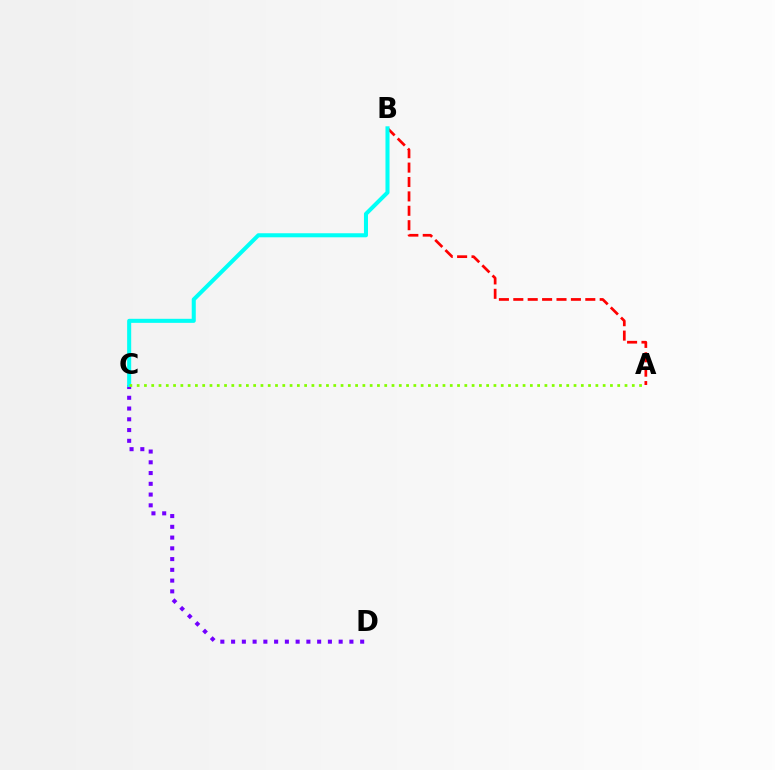{('C', 'D'): [{'color': '#7200ff', 'line_style': 'dotted', 'thickness': 2.92}], ('A', 'B'): [{'color': '#ff0000', 'line_style': 'dashed', 'thickness': 1.96}], ('B', 'C'): [{'color': '#00fff6', 'line_style': 'solid', 'thickness': 2.91}], ('A', 'C'): [{'color': '#84ff00', 'line_style': 'dotted', 'thickness': 1.98}]}